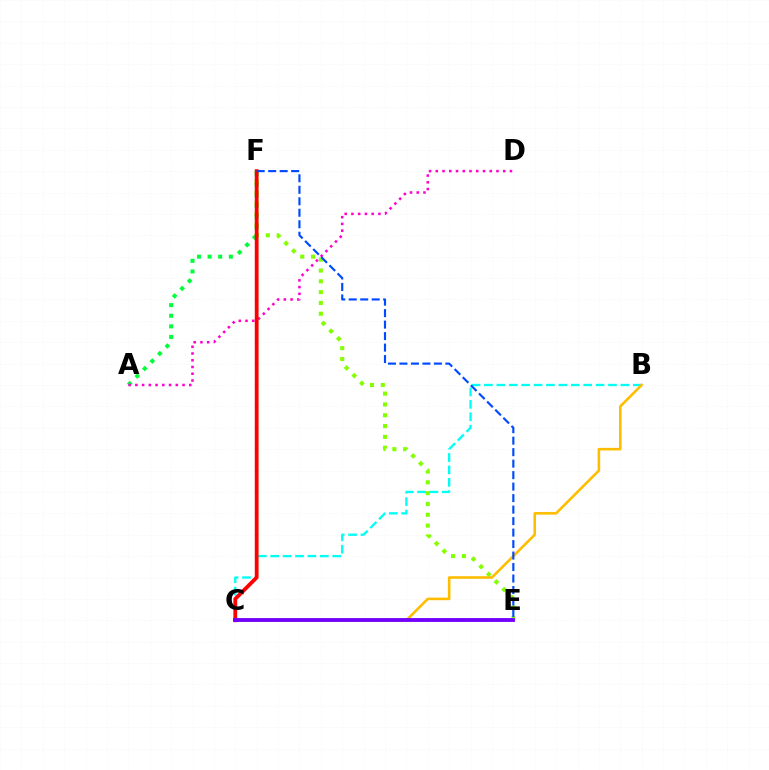{('E', 'F'): [{'color': '#84ff00', 'line_style': 'dotted', 'thickness': 2.94}, {'color': '#004bff', 'line_style': 'dashed', 'thickness': 1.56}], ('A', 'F'): [{'color': '#00ff39', 'line_style': 'dotted', 'thickness': 2.89}], ('B', 'C'): [{'color': '#00fff6', 'line_style': 'dashed', 'thickness': 1.69}, {'color': '#ffbd00', 'line_style': 'solid', 'thickness': 1.86}], ('A', 'D'): [{'color': '#ff00cf', 'line_style': 'dotted', 'thickness': 1.83}], ('C', 'F'): [{'color': '#ff0000', 'line_style': 'solid', 'thickness': 2.73}], ('C', 'E'): [{'color': '#7200ff', 'line_style': 'solid', 'thickness': 2.76}]}